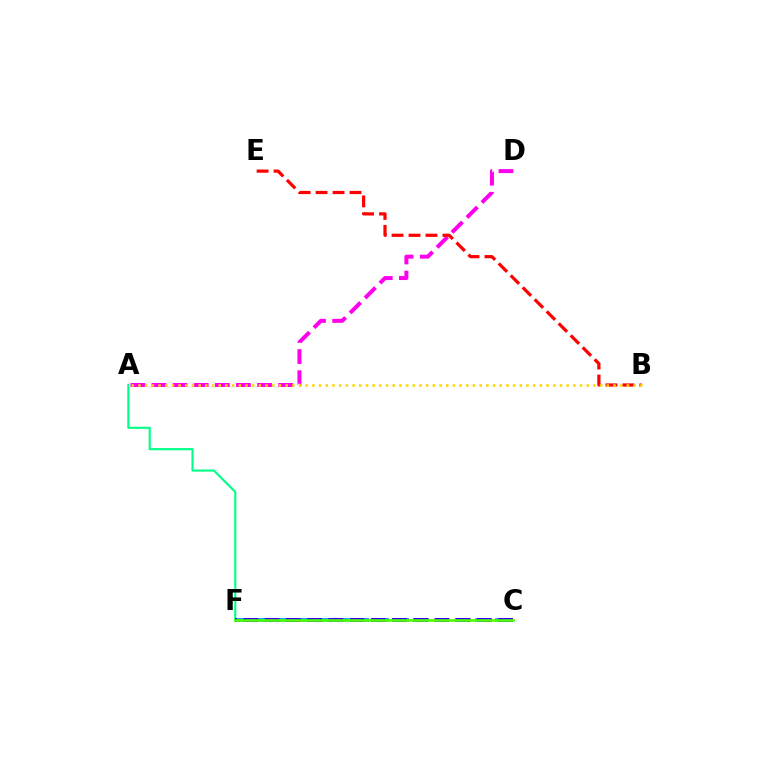{('A', 'D'): [{'color': '#ff00ed', 'line_style': 'dashed', 'thickness': 2.87}], ('C', 'F'): [{'color': '#009eff', 'line_style': 'dashed', 'thickness': 2.72}, {'color': '#3700ff', 'line_style': 'dashed', 'thickness': 2.88}, {'color': '#4fff00', 'line_style': 'solid', 'thickness': 1.88}], ('B', 'E'): [{'color': '#ff0000', 'line_style': 'dashed', 'thickness': 2.3}], ('A', 'F'): [{'color': '#00ff86', 'line_style': 'solid', 'thickness': 1.53}], ('A', 'B'): [{'color': '#ffd500', 'line_style': 'dotted', 'thickness': 1.82}]}